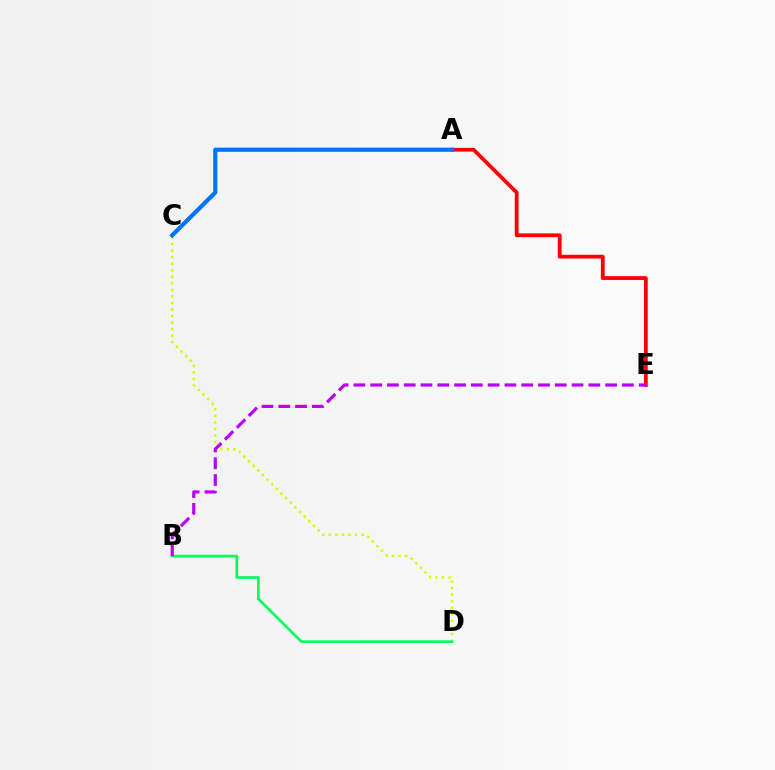{('C', 'D'): [{'color': '#d1ff00', 'line_style': 'dotted', 'thickness': 1.78}], ('B', 'D'): [{'color': '#00ff5c', 'line_style': 'solid', 'thickness': 1.92}], ('A', 'E'): [{'color': '#ff0000', 'line_style': 'solid', 'thickness': 2.73}], ('A', 'C'): [{'color': '#0074ff', 'line_style': 'solid', 'thickness': 3.0}], ('B', 'E'): [{'color': '#b900ff', 'line_style': 'dashed', 'thickness': 2.28}]}